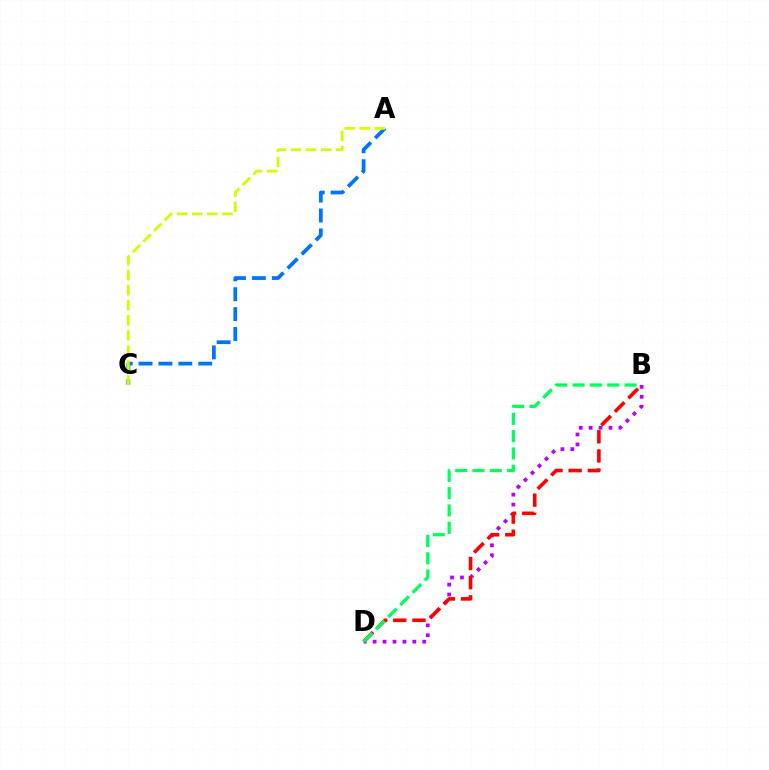{('A', 'C'): [{'color': '#0074ff', 'line_style': 'dashed', 'thickness': 2.7}, {'color': '#d1ff00', 'line_style': 'dashed', 'thickness': 2.04}], ('B', 'D'): [{'color': '#b900ff', 'line_style': 'dotted', 'thickness': 2.7}, {'color': '#ff0000', 'line_style': 'dashed', 'thickness': 2.6}, {'color': '#00ff5c', 'line_style': 'dashed', 'thickness': 2.35}]}